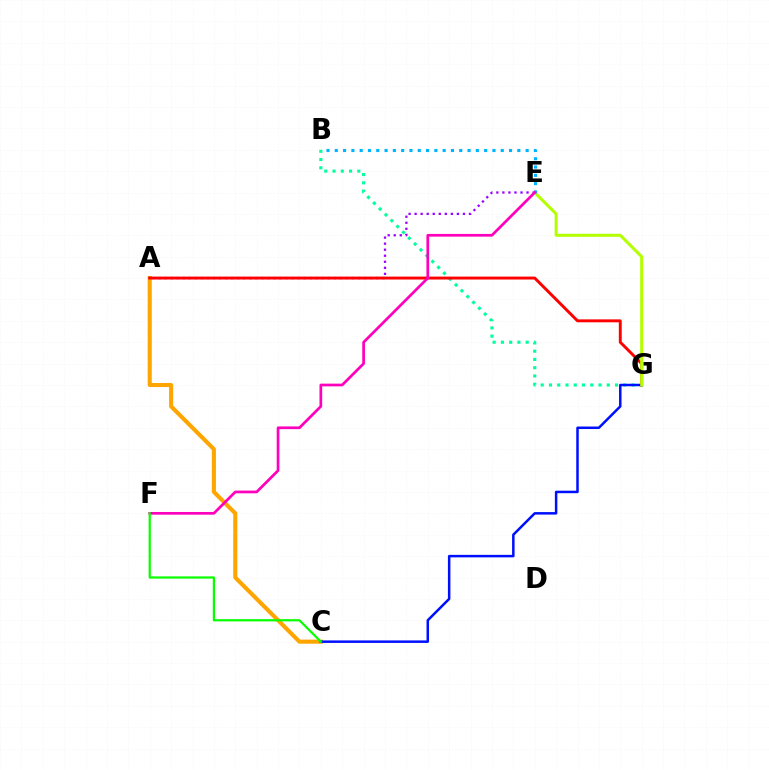{('A', 'C'): [{'color': '#ffa500', 'line_style': 'solid', 'thickness': 2.94}], ('B', 'G'): [{'color': '#00ff9d', 'line_style': 'dotted', 'thickness': 2.24}], ('A', 'E'): [{'color': '#9b00ff', 'line_style': 'dotted', 'thickness': 1.64}], ('A', 'G'): [{'color': '#ff0000', 'line_style': 'solid', 'thickness': 2.11}], ('C', 'G'): [{'color': '#0010ff', 'line_style': 'solid', 'thickness': 1.8}], ('E', 'G'): [{'color': '#b3ff00', 'line_style': 'solid', 'thickness': 2.16}], ('B', 'E'): [{'color': '#00b5ff', 'line_style': 'dotted', 'thickness': 2.25}], ('E', 'F'): [{'color': '#ff00bd', 'line_style': 'solid', 'thickness': 1.95}], ('C', 'F'): [{'color': '#08ff00', 'line_style': 'solid', 'thickness': 1.6}]}